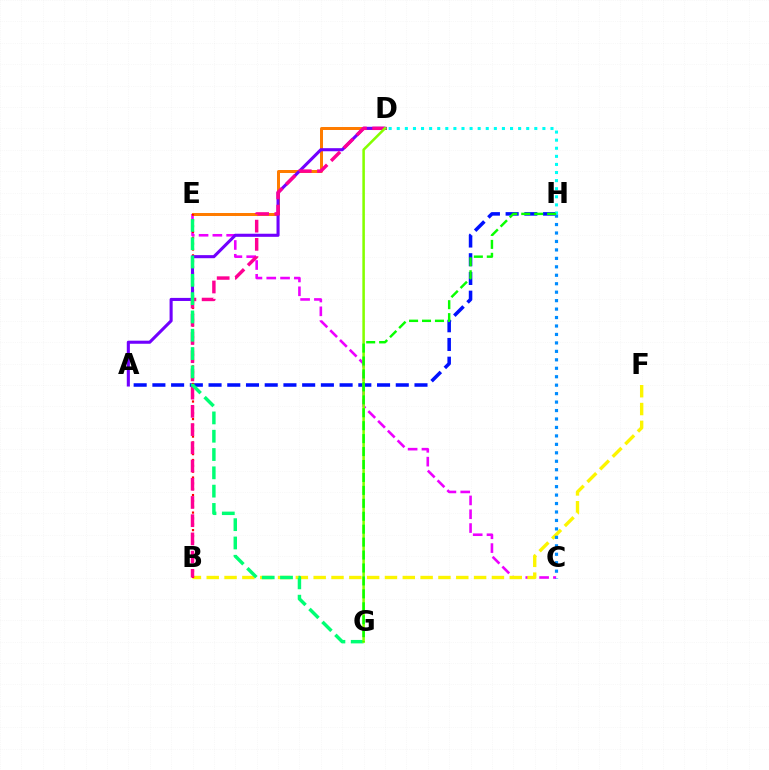{('A', 'H'): [{'color': '#0010ff', 'line_style': 'dashed', 'thickness': 2.54}], ('C', 'E'): [{'color': '#ee00ff', 'line_style': 'dashed', 'thickness': 1.88}], ('B', 'F'): [{'color': '#fcf500', 'line_style': 'dashed', 'thickness': 2.42}], ('D', 'H'): [{'color': '#00fff6', 'line_style': 'dotted', 'thickness': 2.2}], ('D', 'E'): [{'color': '#ff7c00', 'line_style': 'solid', 'thickness': 2.16}], ('B', 'E'): [{'color': '#ff0000', 'line_style': 'dotted', 'thickness': 1.59}], ('A', 'D'): [{'color': '#7200ff', 'line_style': 'solid', 'thickness': 2.22}], ('B', 'D'): [{'color': '#ff0094', 'line_style': 'dashed', 'thickness': 2.48}], ('E', 'G'): [{'color': '#00ff74', 'line_style': 'dashed', 'thickness': 2.49}], ('D', 'G'): [{'color': '#84ff00', 'line_style': 'solid', 'thickness': 1.83}], ('C', 'H'): [{'color': '#008cff', 'line_style': 'dotted', 'thickness': 2.3}], ('G', 'H'): [{'color': '#08ff00', 'line_style': 'dashed', 'thickness': 1.76}]}